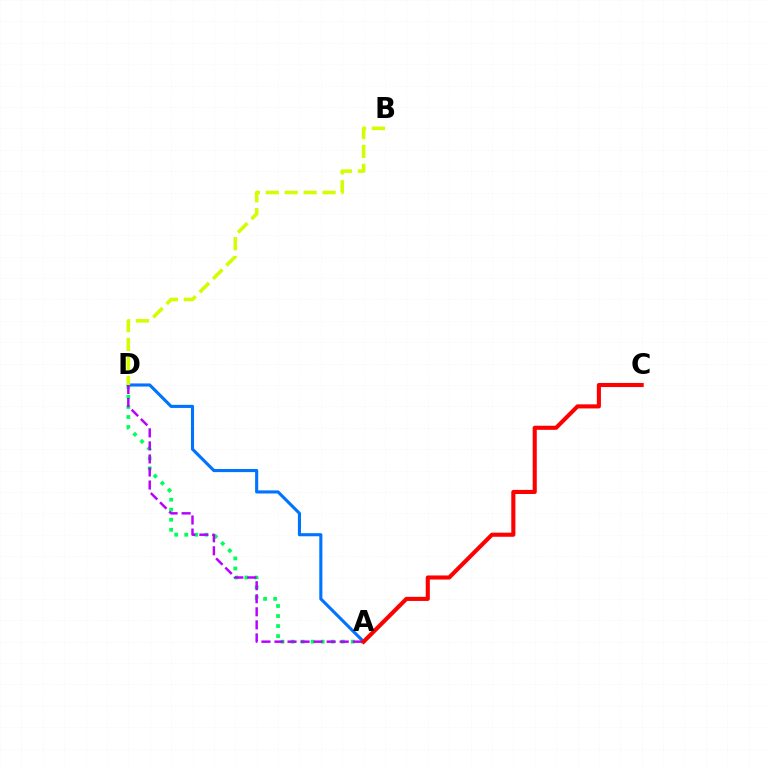{('A', 'D'): [{'color': '#00ff5c', 'line_style': 'dotted', 'thickness': 2.73}, {'color': '#0074ff', 'line_style': 'solid', 'thickness': 2.24}, {'color': '#b900ff', 'line_style': 'dashed', 'thickness': 1.77}], ('B', 'D'): [{'color': '#d1ff00', 'line_style': 'dashed', 'thickness': 2.57}], ('A', 'C'): [{'color': '#ff0000', 'line_style': 'solid', 'thickness': 2.95}]}